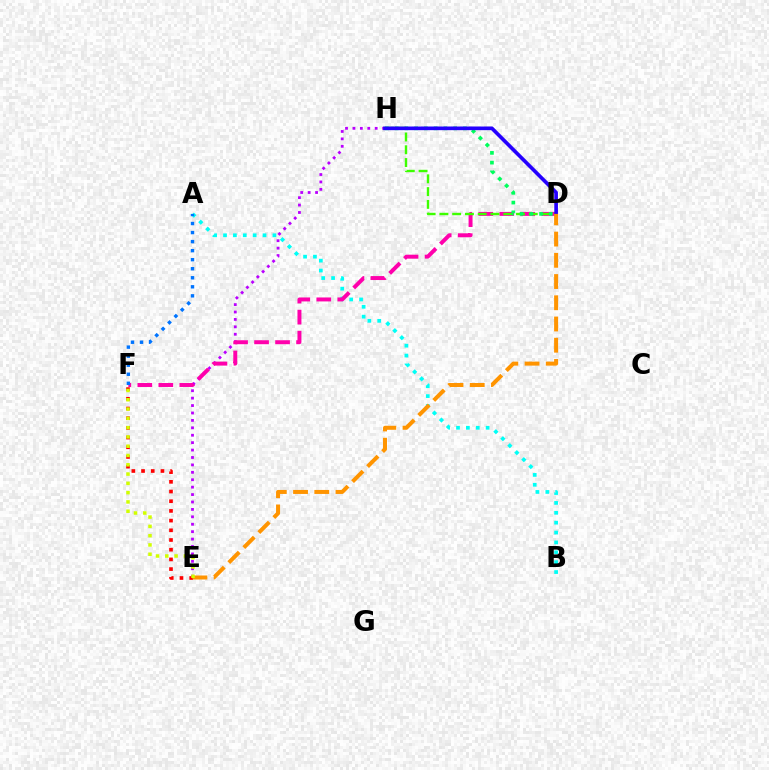{('E', 'H'): [{'color': '#b900ff', 'line_style': 'dotted', 'thickness': 2.02}], ('A', 'B'): [{'color': '#00fff6', 'line_style': 'dotted', 'thickness': 2.68}], ('D', 'F'): [{'color': '#ff00ac', 'line_style': 'dashed', 'thickness': 2.85}], ('D', 'H'): [{'color': '#3dff00', 'line_style': 'dashed', 'thickness': 1.73}, {'color': '#00ff5c', 'line_style': 'dotted', 'thickness': 2.65}, {'color': '#2500ff', 'line_style': 'solid', 'thickness': 2.64}], ('A', 'F'): [{'color': '#0074ff', 'line_style': 'dotted', 'thickness': 2.46}], ('E', 'F'): [{'color': '#ff0000', 'line_style': 'dotted', 'thickness': 2.63}, {'color': '#d1ff00', 'line_style': 'dotted', 'thickness': 2.52}], ('D', 'E'): [{'color': '#ff9400', 'line_style': 'dashed', 'thickness': 2.88}]}